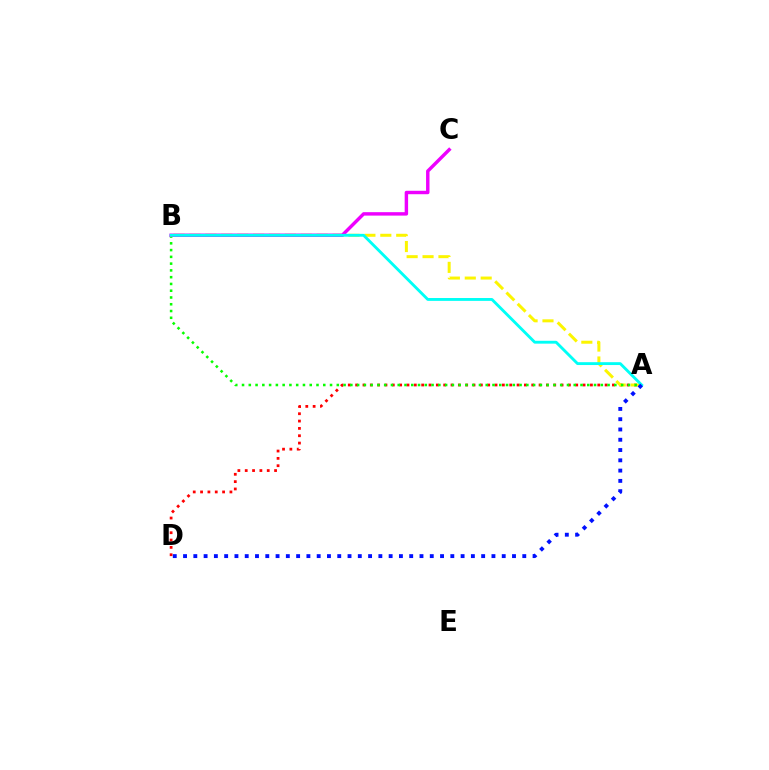{('A', 'D'): [{'color': '#ff0000', 'line_style': 'dotted', 'thickness': 1.99}, {'color': '#0010ff', 'line_style': 'dotted', 'thickness': 2.79}], ('A', 'B'): [{'color': '#fcf500', 'line_style': 'dashed', 'thickness': 2.16}, {'color': '#08ff00', 'line_style': 'dotted', 'thickness': 1.84}, {'color': '#00fff6', 'line_style': 'solid', 'thickness': 2.06}], ('B', 'C'): [{'color': '#ee00ff', 'line_style': 'solid', 'thickness': 2.47}]}